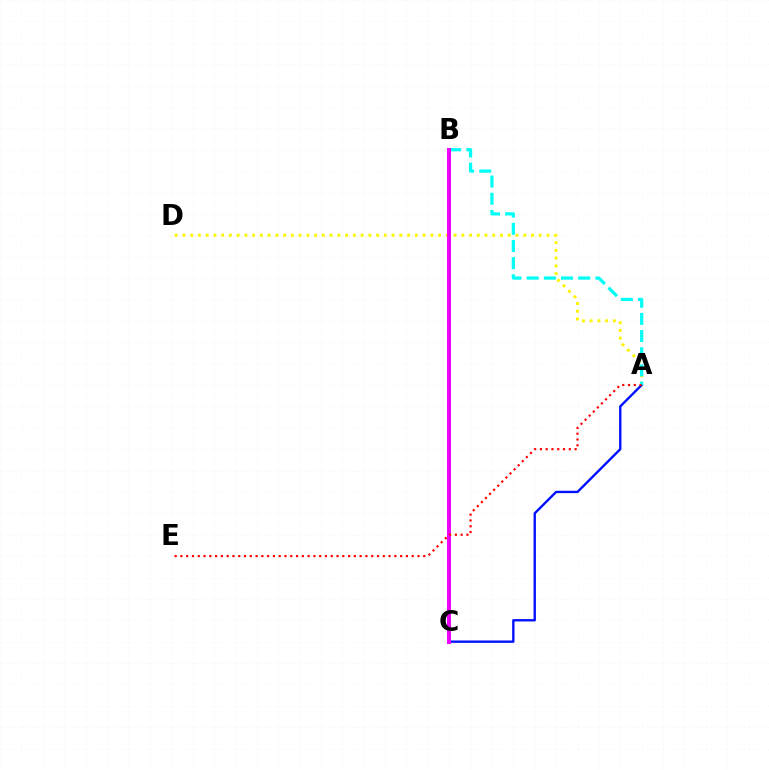{('A', 'C'): [{'color': '#0010ff', 'line_style': 'solid', 'thickness': 1.71}], ('B', 'C'): [{'color': '#08ff00', 'line_style': 'solid', 'thickness': 1.75}, {'color': '#ee00ff', 'line_style': 'solid', 'thickness': 2.85}], ('A', 'D'): [{'color': '#fcf500', 'line_style': 'dotted', 'thickness': 2.1}], ('A', 'B'): [{'color': '#00fff6', 'line_style': 'dashed', 'thickness': 2.33}], ('A', 'E'): [{'color': '#ff0000', 'line_style': 'dotted', 'thickness': 1.57}]}